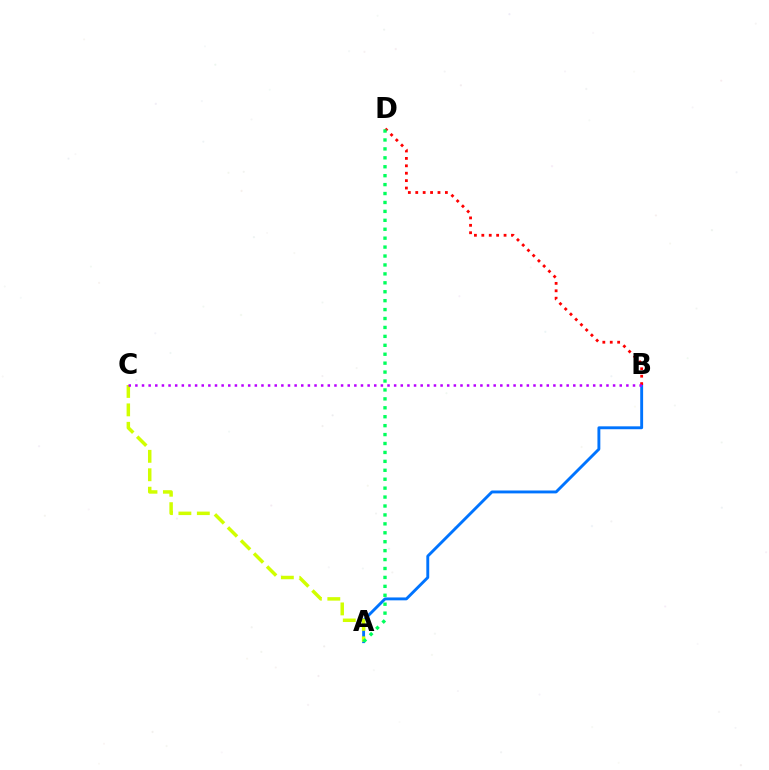{('A', 'B'): [{'color': '#0074ff', 'line_style': 'solid', 'thickness': 2.08}], ('A', 'C'): [{'color': '#d1ff00', 'line_style': 'dashed', 'thickness': 2.5}], ('B', 'D'): [{'color': '#ff0000', 'line_style': 'dotted', 'thickness': 2.01}], ('A', 'D'): [{'color': '#00ff5c', 'line_style': 'dotted', 'thickness': 2.43}], ('B', 'C'): [{'color': '#b900ff', 'line_style': 'dotted', 'thickness': 1.8}]}